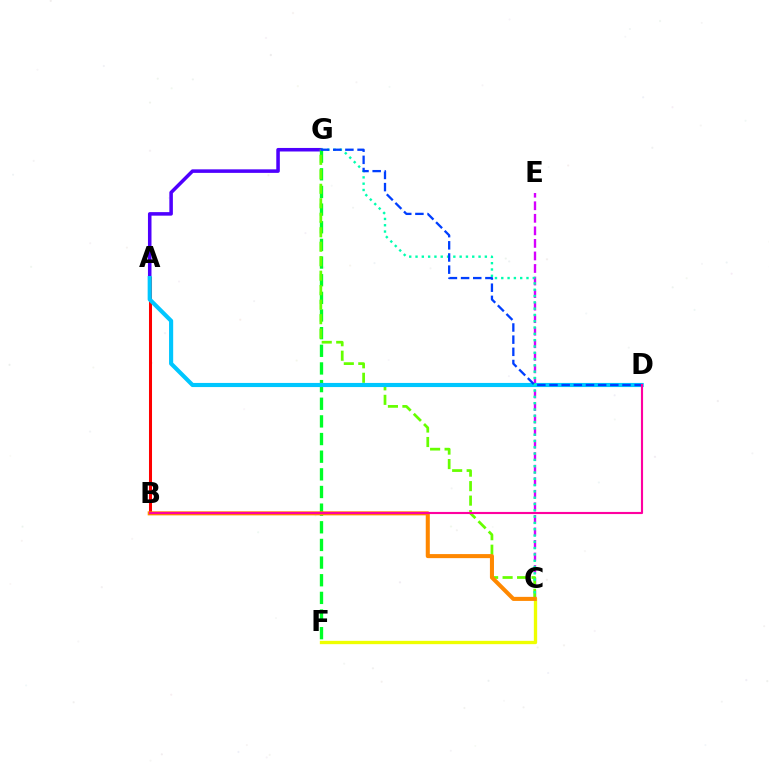{('A', 'G'): [{'color': '#4f00ff', 'line_style': 'solid', 'thickness': 2.55}], ('A', 'B'): [{'color': '#ff0000', 'line_style': 'solid', 'thickness': 2.18}], ('C', 'E'): [{'color': '#d600ff', 'line_style': 'dashed', 'thickness': 1.7}], ('F', 'G'): [{'color': '#00ff27', 'line_style': 'dashed', 'thickness': 2.4}], ('C', 'G'): [{'color': '#66ff00', 'line_style': 'dashed', 'thickness': 1.97}, {'color': '#00ffaf', 'line_style': 'dotted', 'thickness': 1.71}], ('A', 'D'): [{'color': '#00c7ff', 'line_style': 'solid', 'thickness': 2.97}], ('C', 'F'): [{'color': '#eeff00', 'line_style': 'solid', 'thickness': 2.4}], ('D', 'G'): [{'color': '#003fff', 'line_style': 'dashed', 'thickness': 1.65}], ('B', 'C'): [{'color': '#ff8800', 'line_style': 'solid', 'thickness': 2.91}], ('B', 'D'): [{'color': '#ff00a0', 'line_style': 'solid', 'thickness': 1.54}]}